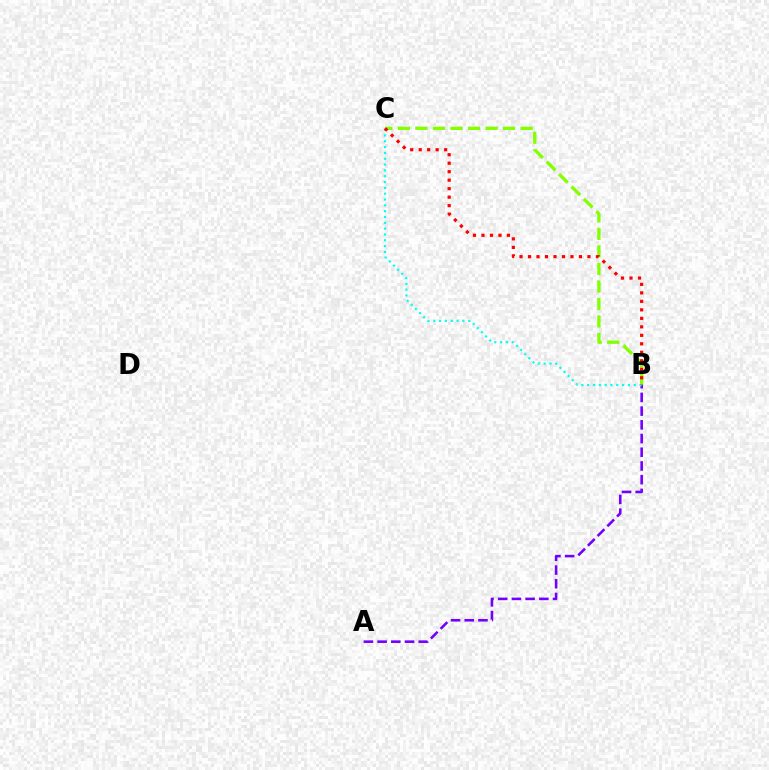{('A', 'B'): [{'color': '#7200ff', 'line_style': 'dashed', 'thickness': 1.86}], ('B', 'C'): [{'color': '#84ff00', 'line_style': 'dashed', 'thickness': 2.38}, {'color': '#00fff6', 'line_style': 'dotted', 'thickness': 1.58}, {'color': '#ff0000', 'line_style': 'dotted', 'thickness': 2.31}]}